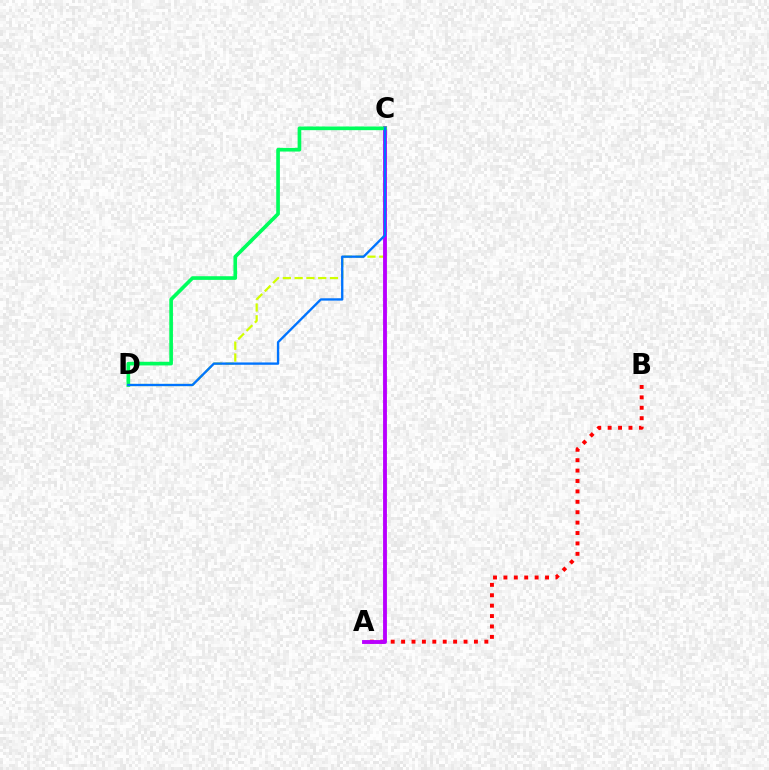{('C', 'D'): [{'color': '#d1ff00', 'line_style': 'dashed', 'thickness': 1.6}, {'color': '#00ff5c', 'line_style': 'solid', 'thickness': 2.63}, {'color': '#0074ff', 'line_style': 'solid', 'thickness': 1.69}], ('A', 'B'): [{'color': '#ff0000', 'line_style': 'dotted', 'thickness': 2.83}], ('A', 'C'): [{'color': '#b900ff', 'line_style': 'solid', 'thickness': 2.79}]}